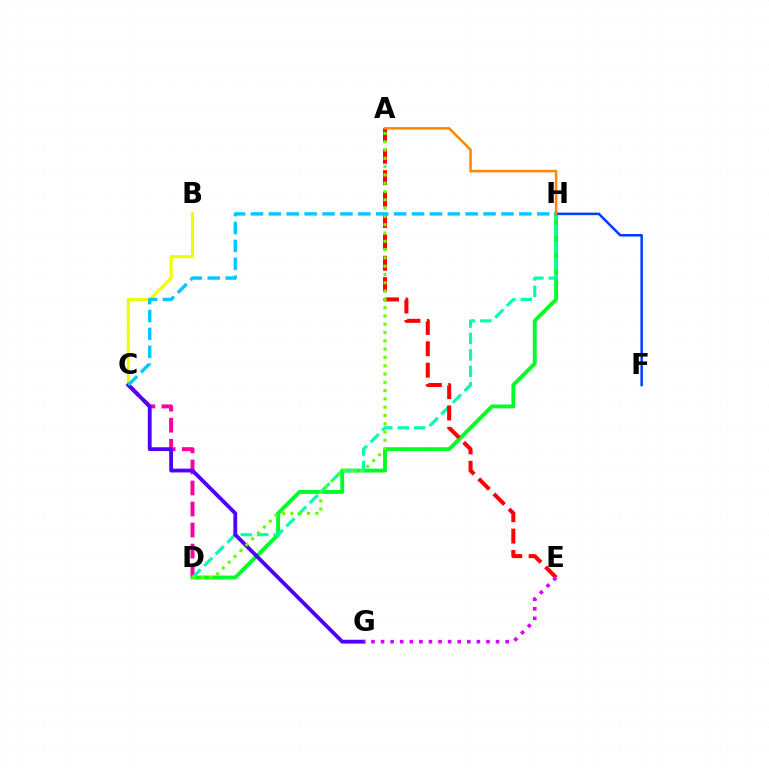{('B', 'C'): [{'color': '#eeff00', 'line_style': 'solid', 'thickness': 2.22}], ('C', 'D'): [{'color': '#ff00a0', 'line_style': 'dashed', 'thickness': 2.86}], ('D', 'H'): [{'color': '#00ff27', 'line_style': 'solid', 'thickness': 2.79}, {'color': '#00ffaf', 'line_style': 'dashed', 'thickness': 2.23}], ('A', 'E'): [{'color': '#ff0000', 'line_style': 'dashed', 'thickness': 2.91}], ('C', 'G'): [{'color': '#4f00ff', 'line_style': 'solid', 'thickness': 2.75}], ('F', 'H'): [{'color': '#003fff', 'line_style': 'solid', 'thickness': 1.82}], ('A', 'D'): [{'color': '#66ff00', 'line_style': 'dotted', 'thickness': 2.25}], ('A', 'H'): [{'color': '#ff8800', 'line_style': 'solid', 'thickness': 1.83}], ('E', 'G'): [{'color': '#d600ff', 'line_style': 'dotted', 'thickness': 2.6}], ('C', 'H'): [{'color': '#00c7ff', 'line_style': 'dashed', 'thickness': 2.43}]}